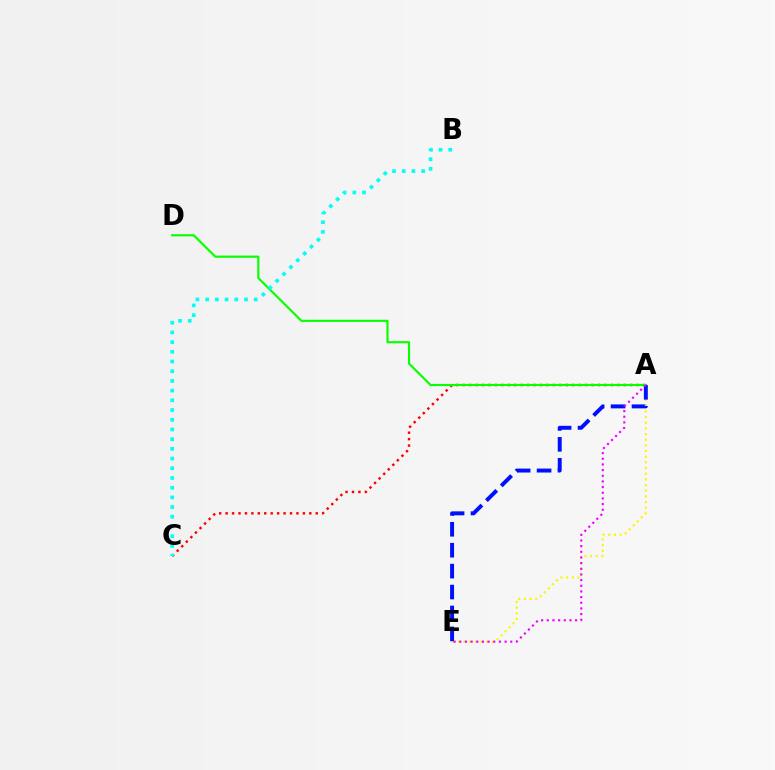{('A', 'E'): [{'color': '#fcf500', 'line_style': 'dotted', 'thickness': 1.54}, {'color': '#0010ff', 'line_style': 'dashed', 'thickness': 2.84}, {'color': '#ee00ff', 'line_style': 'dotted', 'thickness': 1.54}], ('A', 'C'): [{'color': '#ff0000', 'line_style': 'dotted', 'thickness': 1.75}], ('A', 'D'): [{'color': '#08ff00', 'line_style': 'solid', 'thickness': 1.56}], ('B', 'C'): [{'color': '#00fff6', 'line_style': 'dotted', 'thickness': 2.64}]}